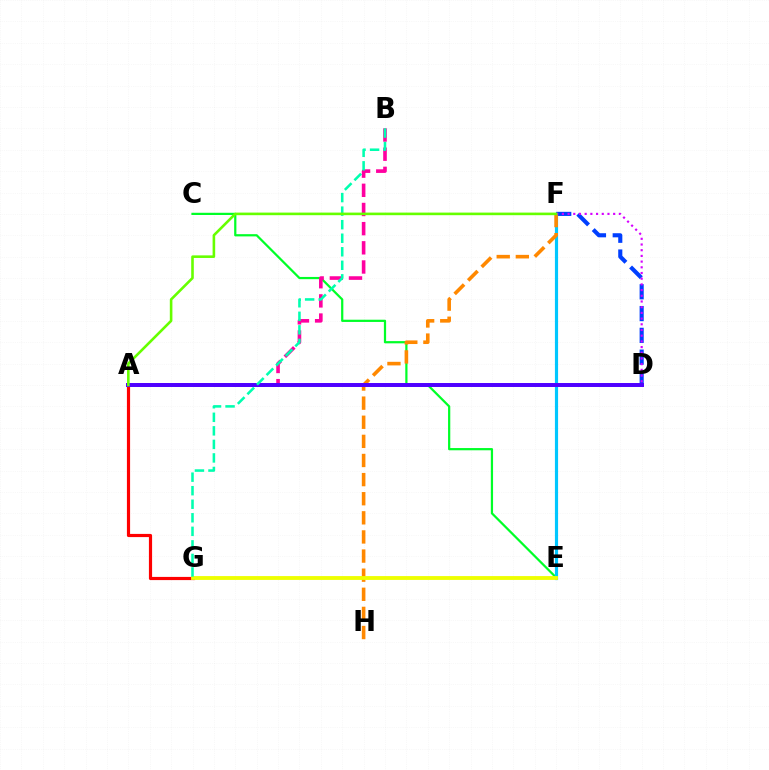{('D', 'F'): [{'color': '#003fff', 'line_style': 'dashed', 'thickness': 2.96}, {'color': '#d600ff', 'line_style': 'dotted', 'thickness': 1.55}], ('C', 'E'): [{'color': '#00ff27', 'line_style': 'solid', 'thickness': 1.6}], ('E', 'F'): [{'color': '#00c7ff', 'line_style': 'solid', 'thickness': 2.28}], ('A', 'G'): [{'color': '#ff0000', 'line_style': 'solid', 'thickness': 2.29}], ('F', 'H'): [{'color': '#ff8800', 'line_style': 'dashed', 'thickness': 2.6}], ('E', 'G'): [{'color': '#eeff00', 'line_style': 'solid', 'thickness': 2.77}], ('A', 'B'): [{'color': '#ff00a0', 'line_style': 'dashed', 'thickness': 2.6}], ('A', 'D'): [{'color': '#4f00ff', 'line_style': 'solid', 'thickness': 2.86}], ('B', 'G'): [{'color': '#00ffaf', 'line_style': 'dashed', 'thickness': 1.84}], ('A', 'F'): [{'color': '#66ff00', 'line_style': 'solid', 'thickness': 1.87}]}